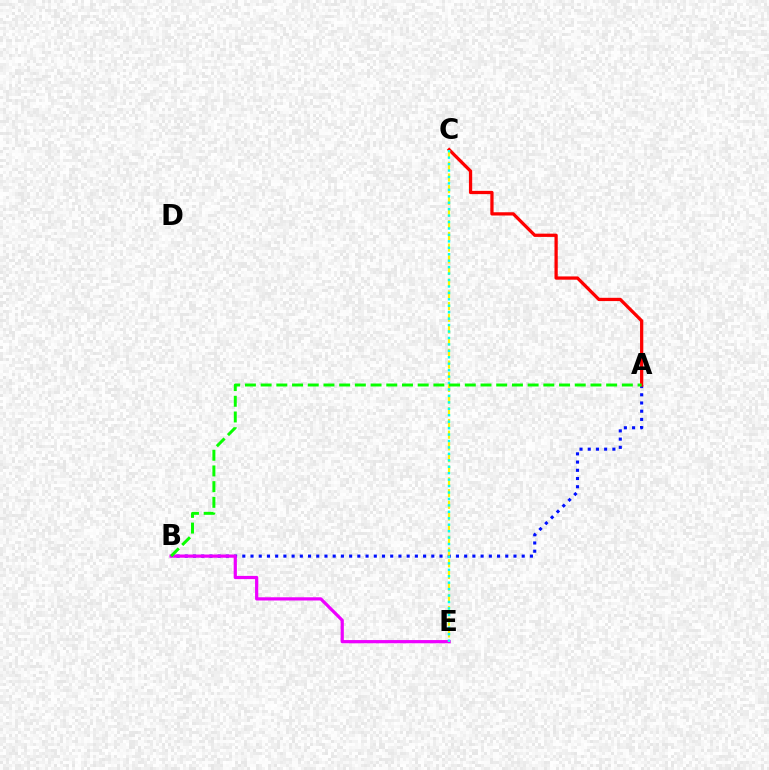{('A', 'B'): [{'color': '#0010ff', 'line_style': 'dotted', 'thickness': 2.23}, {'color': '#08ff00', 'line_style': 'dashed', 'thickness': 2.13}], ('A', 'C'): [{'color': '#ff0000', 'line_style': 'solid', 'thickness': 2.35}], ('B', 'E'): [{'color': '#ee00ff', 'line_style': 'solid', 'thickness': 2.31}], ('C', 'E'): [{'color': '#fcf500', 'line_style': 'dashed', 'thickness': 1.59}, {'color': '#00fff6', 'line_style': 'dotted', 'thickness': 1.75}]}